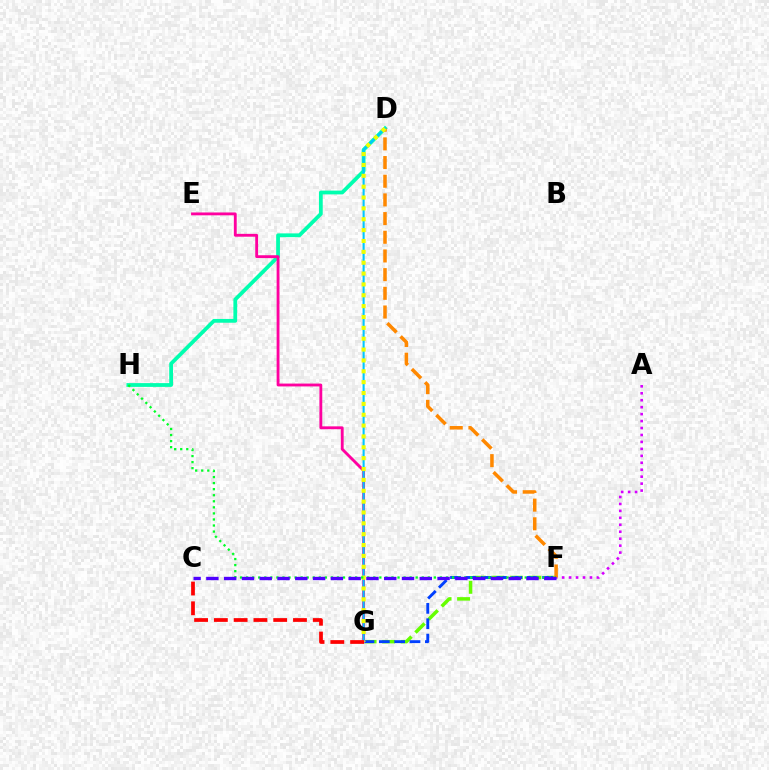{('F', 'G'): [{'color': '#66ff00', 'line_style': 'dashed', 'thickness': 2.52}, {'color': '#003fff', 'line_style': 'dashed', 'thickness': 2.09}], ('A', 'F'): [{'color': '#d600ff', 'line_style': 'dotted', 'thickness': 1.89}], ('D', 'H'): [{'color': '#00ffaf', 'line_style': 'solid', 'thickness': 2.72}], ('D', 'F'): [{'color': '#ff8800', 'line_style': 'dashed', 'thickness': 2.54}], ('E', 'G'): [{'color': '#ff00a0', 'line_style': 'solid', 'thickness': 2.05}], ('D', 'G'): [{'color': '#00c7ff', 'line_style': 'solid', 'thickness': 1.51}, {'color': '#eeff00', 'line_style': 'dotted', 'thickness': 2.95}], ('F', 'H'): [{'color': '#00ff27', 'line_style': 'dotted', 'thickness': 1.65}], ('C', 'G'): [{'color': '#ff0000', 'line_style': 'dashed', 'thickness': 2.69}], ('C', 'F'): [{'color': '#4f00ff', 'line_style': 'dashed', 'thickness': 2.42}]}